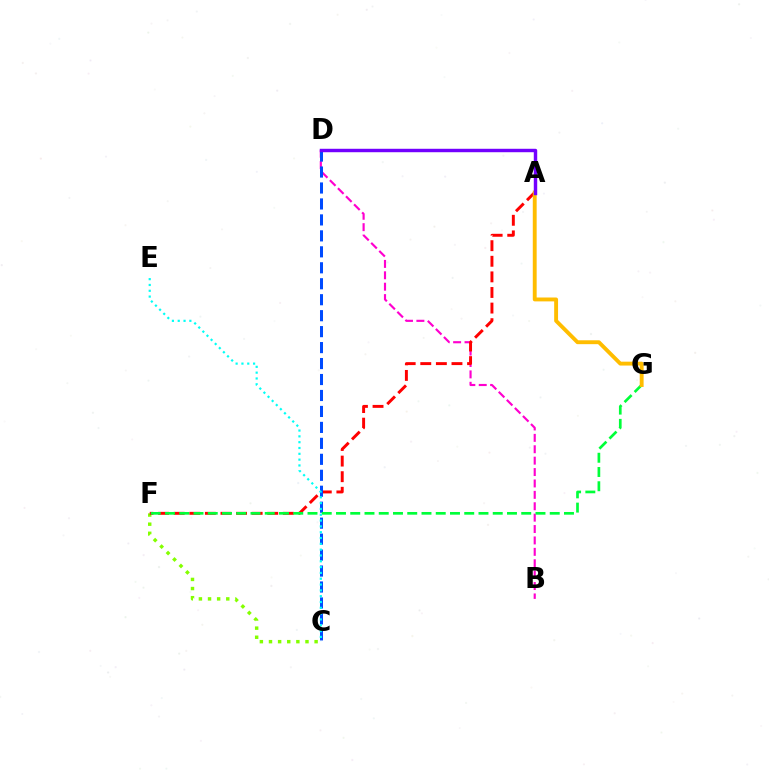{('B', 'D'): [{'color': '#ff00cf', 'line_style': 'dashed', 'thickness': 1.55}], ('C', 'F'): [{'color': '#84ff00', 'line_style': 'dotted', 'thickness': 2.48}], ('A', 'F'): [{'color': '#ff0000', 'line_style': 'dashed', 'thickness': 2.12}], ('C', 'D'): [{'color': '#004bff', 'line_style': 'dashed', 'thickness': 2.17}], ('F', 'G'): [{'color': '#00ff39', 'line_style': 'dashed', 'thickness': 1.94}], ('A', 'G'): [{'color': '#ffbd00', 'line_style': 'solid', 'thickness': 2.8}], ('A', 'D'): [{'color': '#7200ff', 'line_style': 'solid', 'thickness': 2.48}], ('C', 'E'): [{'color': '#00fff6', 'line_style': 'dotted', 'thickness': 1.58}]}